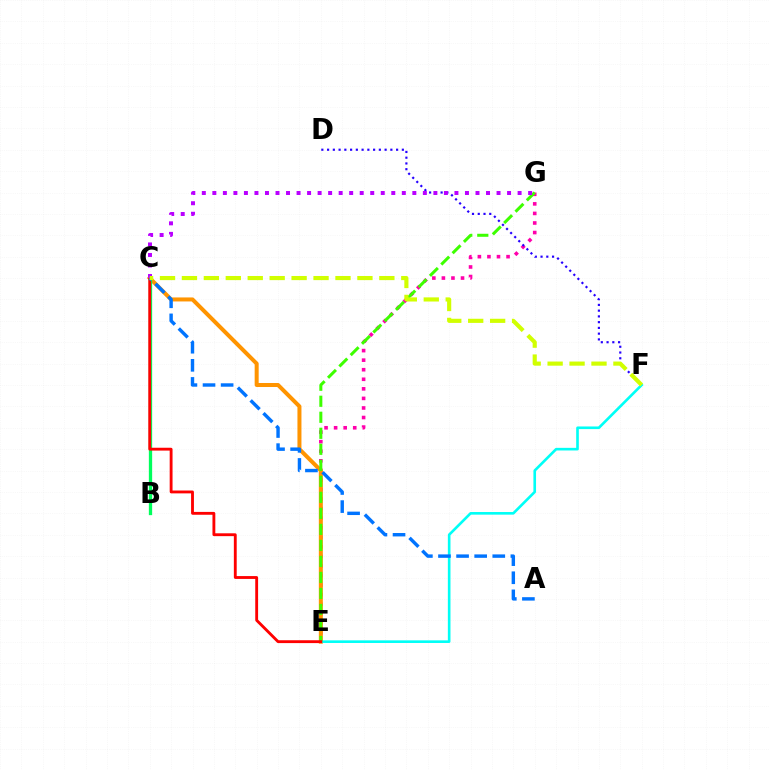{('E', 'G'): [{'color': '#ff00ac', 'line_style': 'dotted', 'thickness': 2.6}, {'color': '#3dff00', 'line_style': 'dashed', 'thickness': 2.18}], ('C', 'E'): [{'color': '#ff9400', 'line_style': 'solid', 'thickness': 2.89}, {'color': '#ff0000', 'line_style': 'solid', 'thickness': 2.05}], ('D', 'F'): [{'color': '#2500ff', 'line_style': 'dotted', 'thickness': 1.56}], ('E', 'F'): [{'color': '#00fff6', 'line_style': 'solid', 'thickness': 1.89}], ('B', 'C'): [{'color': '#00ff5c', 'line_style': 'solid', 'thickness': 2.37}], ('C', 'G'): [{'color': '#b900ff', 'line_style': 'dotted', 'thickness': 2.86}], ('A', 'C'): [{'color': '#0074ff', 'line_style': 'dashed', 'thickness': 2.46}], ('C', 'F'): [{'color': '#d1ff00', 'line_style': 'dashed', 'thickness': 2.98}]}